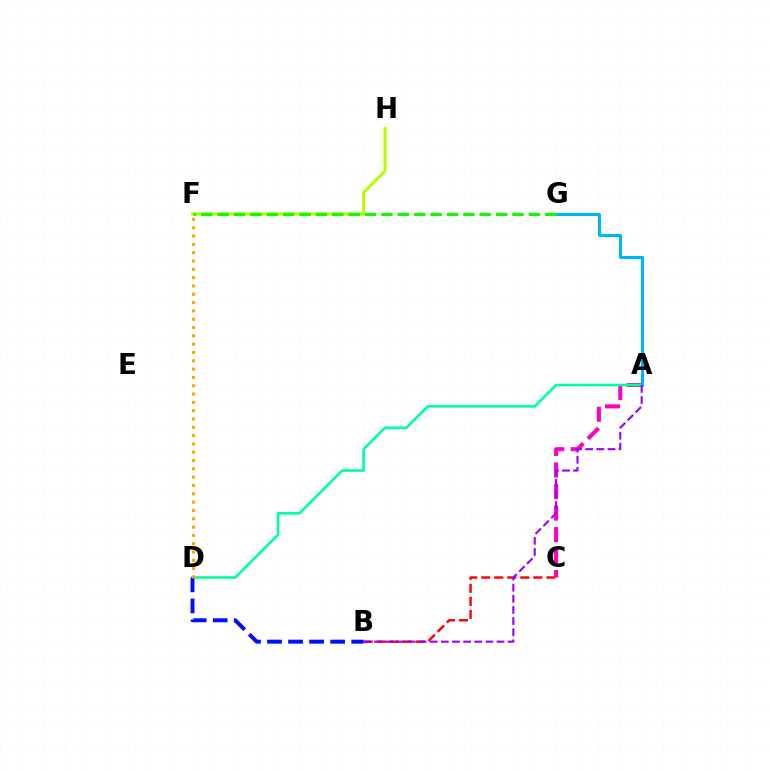{('F', 'H'): [{'color': '#b3ff00', 'line_style': 'solid', 'thickness': 2.19}], ('B', 'C'): [{'color': '#ff0000', 'line_style': 'dashed', 'thickness': 1.77}], ('A', 'C'): [{'color': '#ff00bd', 'line_style': 'dashed', 'thickness': 2.92}], ('A', 'D'): [{'color': '#00ff9d', 'line_style': 'solid', 'thickness': 1.9}], ('B', 'D'): [{'color': '#0010ff', 'line_style': 'dashed', 'thickness': 2.86}], ('A', 'G'): [{'color': '#00b5ff', 'line_style': 'solid', 'thickness': 2.18}], ('F', 'G'): [{'color': '#08ff00', 'line_style': 'dashed', 'thickness': 2.23}], ('A', 'B'): [{'color': '#9b00ff', 'line_style': 'dashed', 'thickness': 1.51}], ('D', 'F'): [{'color': '#ffa500', 'line_style': 'dotted', 'thickness': 2.26}]}